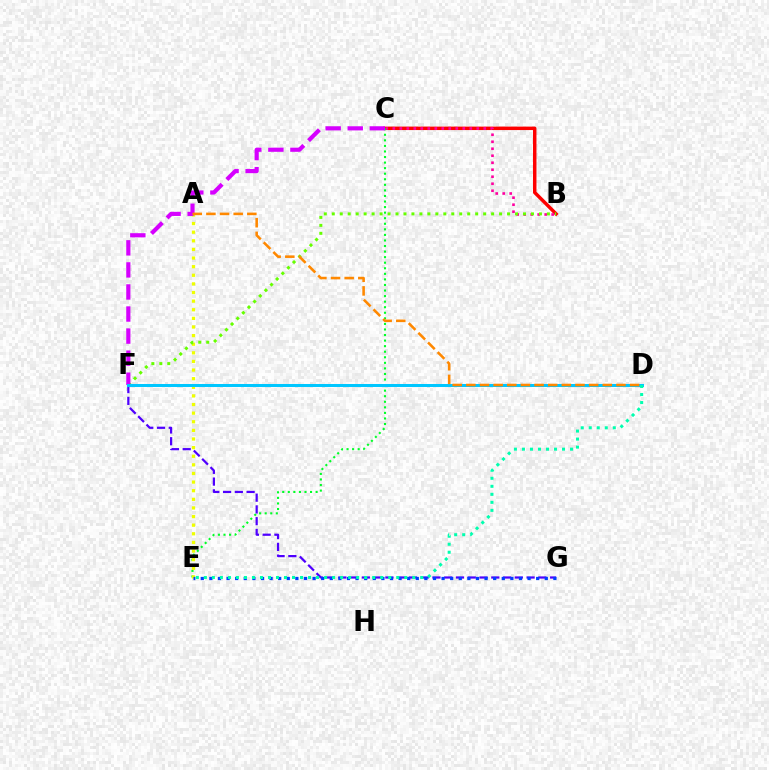{('B', 'C'): [{'color': '#ff0000', 'line_style': 'solid', 'thickness': 2.49}, {'color': '#ff00a0', 'line_style': 'dotted', 'thickness': 1.9}], ('C', 'E'): [{'color': '#00ff27', 'line_style': 'dotted', 'thickness': 1.51}], ('A', 'E'): [{'color': '#eeff00', 'line_style': 'dotted', 'thickness': 2.34}], ('F', 'G'): [{'color': '#4f00ff', 'line_style': 'dashed', 'thickness': 1.6}], ('E', 'G'): [{'color': '#003fff', 'line_style': 'dotted', 'thickness': 2.34}], ('B', 'F'): [{'color': '#66ff00', 'line_style': 'dotted', 'thickness': 2.16}], ('C', 'F'): [{'color': '#d600ff', 'line_style': 'dashed', 'thickness': 3.0}], ('D', 'F'): [{'color': '#00c7ff', 'line_style': 'solid', 'thickness': 2.18}], ('A', 'D'): [{'color': '#ff8800', 'line_style': 'dashed', 'thickness': 1.85}], ('D', 'E'): [{'color': '#00ffaf', 'line_style': 'dotted', 'thickness': 2.18}]}